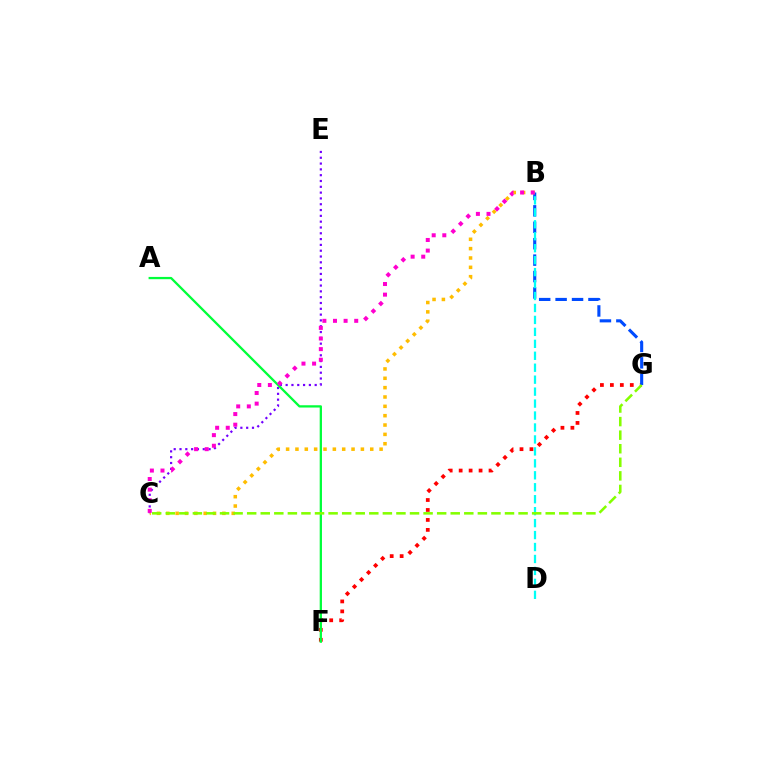{('C', 'E'): [{'color': '#7200ff', 'line_style': 'dotted', 'thickness': 1.58}], ('F', 'G'): [{'color': '#ff0000', 'line_style': 'dotted', 'thickness': 2.71}], ('B', 'G'): [{'color': '#004bff', 'line_style': 'dashed', 'thickness': 2.23}], ('A', 'F'): [{'color': '#00ff39', 'line_style': 'solid', 'thickness': 1.64}], ('B', 'C'): [{'color': '#ffbd00', 'line_style': 'dotted', 'thickness': 2.54}, {'color': '#ff00cf', 'line_style': 'dotted', 'thickness': 2.88}], ('B', 'D'): [{'color': '#00fff6', 'line_style': 'dashed', 'thickness': 1.62}], ('C', 'G'): [{'color': '#84ff00', 'line_style': 'dashed', 'thickness': 1.84}]}